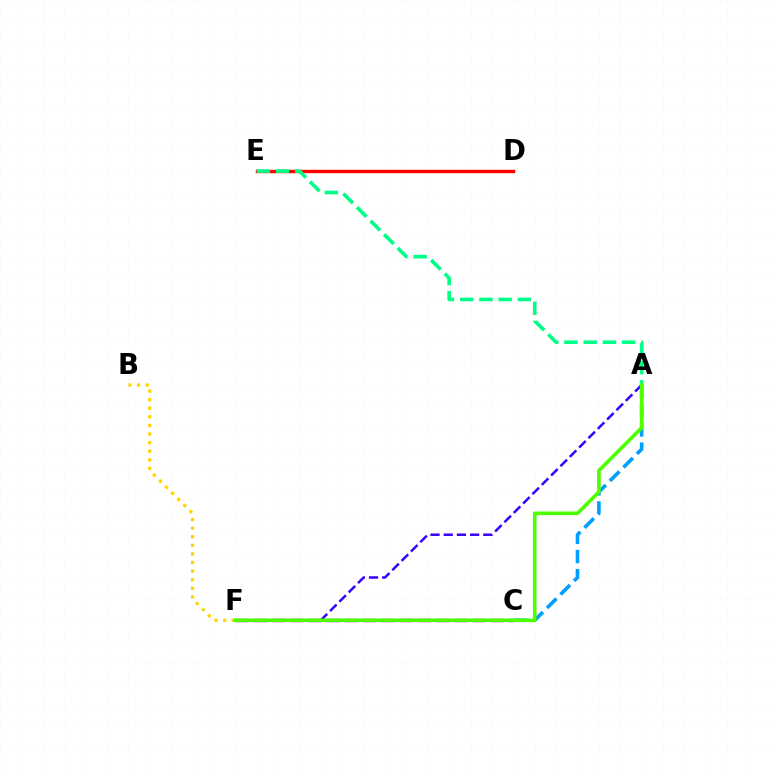{('C', 'F'): [{'color': '#ff00ed', 'line_style': 'dashed', 'thickness': 2.48}], ('D', 'E'): [{'color': '#ff0000', 'line_style': 'solid', 'thickness': 2.45}], ('B', 'F'): [{'color': '#ffd500', 'line_style': 'dotted', 'thickness': 2.34}], ('A', 'C'): [{'color': '#009eff', 'line_style': 'dashed', 'thickness': 2.6}], ('A', 'F'): [{'color': '#3700ff', 'line_style': 'dashed', 'thickness': 1.79}, {'color': '#4fff00', 'line_style': 'solid', 'thickness': 2.61}], ('A', 'E'): [{'color': '#00ff86', 'line_style': 'dashed', 'thickness': 2.61}]}